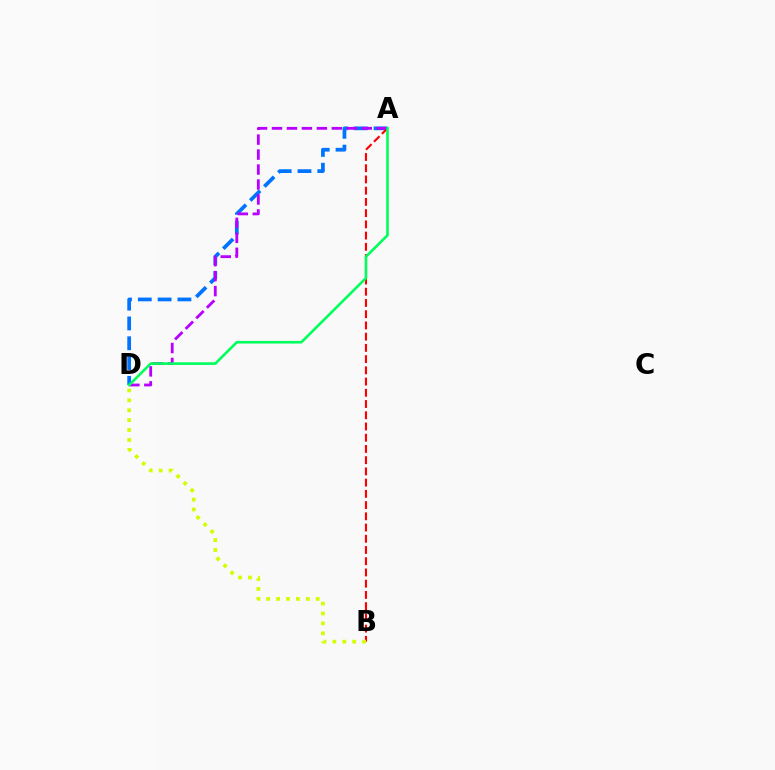{('A', 'D'): [{'color': '#0074ff', 'line_style': 'dashed', 'thickness': 2.69}, {'color': '#b900ff', 'line_style': 'dashed', 'thickness': 2.03}, {'color': '#00ff5c', 'line_style': 'solid', 'thickness': 1.88}], ('A', 'B'): [{'color': '#ff0000', 'line_style': 'dashed', 'thickness': 1.53}], ('B', 'D'): [{'color': '#d1ff00', 'line_style': 'dotted', 'thickness': 2.69}]}